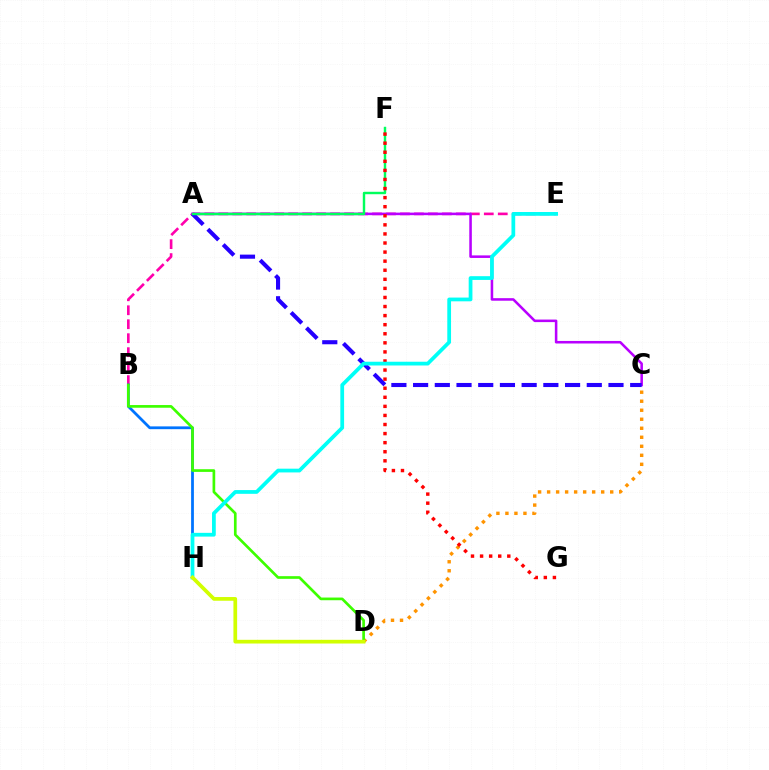{('B', 'E'): [{'color': '#ff00ac', 'line_style': 'dashed', 'thickness': 1.9}], ('A', 'C'): [{'color': '#b900ff', 'line_style': 'solid', 'thickness': 1.84}, {'color': '#2500ff', 'line_style': 'dashed', 'thickness': 2.95}], ('C', 'D'): [{'color': '#ff9400', 'line_style': 'dotted', 'thickness': 2.45}], ('B', 'H'): [{'color': '#0074ff', 'line_style': 'solid', 'thickness': 2.0}], ('B', 'D'): [{'color': '#3dff00', 'line_style': 'solid', 'thickness': 1.93}], ('A', 'F'): [{'color': '#00ff5c', 'line_style': 'solid', 'thickness': 1.75}], ('F', 'G'): [{'color': '#ff0000', 'line_style': 'dotted', 'thickness': 2.47}], ('E', 'H'): [{'color': '#00fff6', 'line_style': 'solid', 'thickness': 2.7}], ('D', 'H'): [{'color': '#d1ff00', 'line_style': 'solid', 'thickness': 2.67}]}